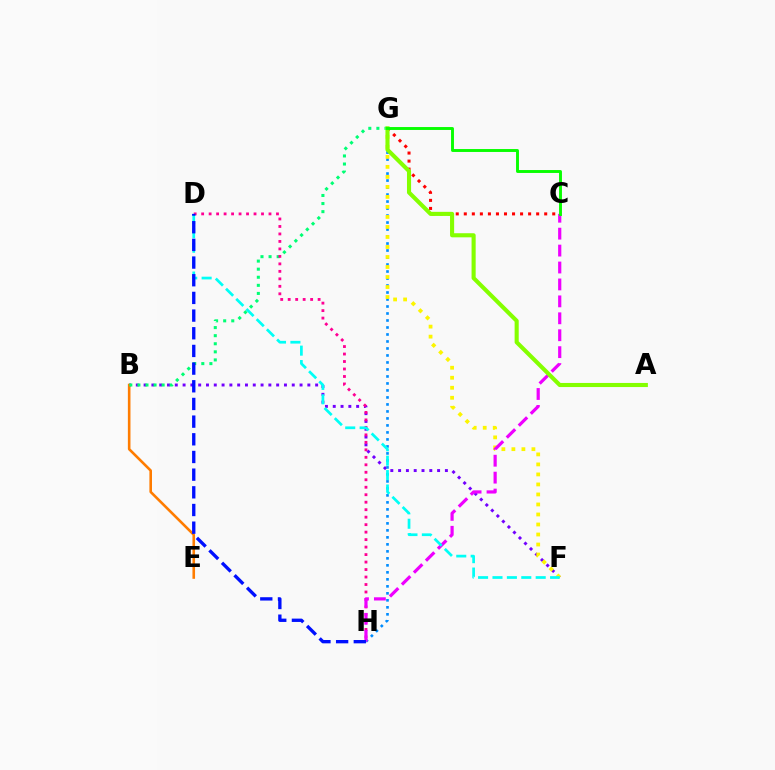{('B', 'F'): [{'color': '#7200ff', 'line_style': 'dotted', 'thickness': 2.12}], ('G', 'H'): [{'color': '#008cff', 'line_style': 'dotted', 'thickness': 1.9}], ('C', 'G'): [{'color': '#ff0000', 'line_style': 'dotted', 'thickness': 2.18}, {'color': '#08ff00', 'line_style': 'solid', 'thickness': 2.1}], ('B', 'E'): [{'color': '#ff7c00', 'line_style': 'solid', 'thickness': 1.87}], ('B', 'G'): [{'color': '#00ff74', 'line_style': 'dotted', 'thickness': 2.2}], ('F', 'G'): [{'color': '#fcf500', 'line_style': 'dotted', 'thickness': 2.72}], ('D', 'H'): [{'color': '#ff0094', 'line_style': 'dotted', 'thickness': 2.03}, {'color': '#0010ff', 'line_style': 'dashed', 'thickness': 2.4}], ('C', 'H'): [{'color': '#ee00ff', 'line_style': 'dashed', 'thickness': 2.3}], ('D', 'F'): [{'color': '#00fff6', 'line_style': 'dashed', 'thickness': 1.96}], ('A', 'G'): [{'color': '#84ff00', 'line_style': 'solid', 'thickness': 2.95}]}